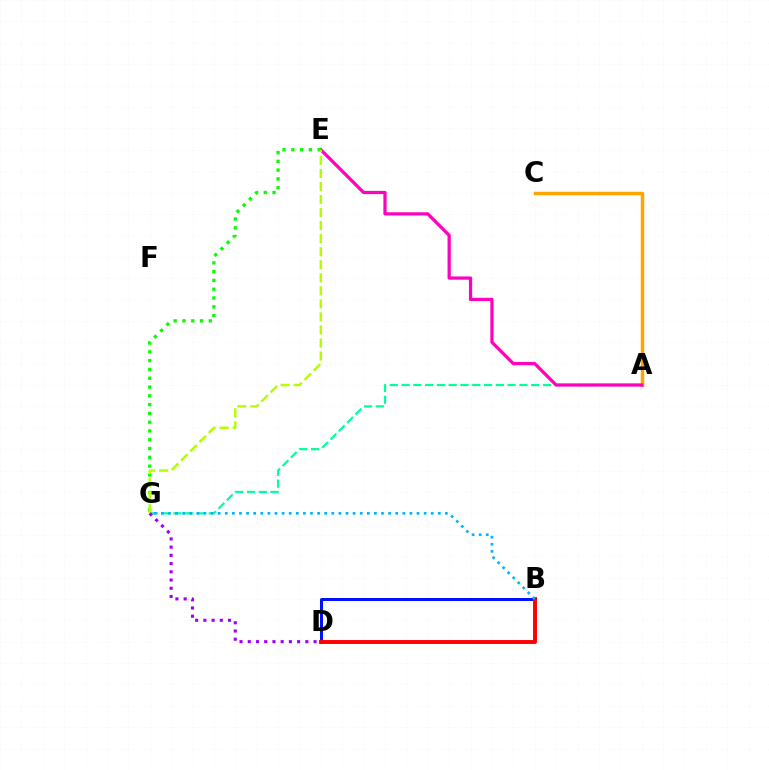{('B', 'D'): [{'color': '#0010ff', 'line_style': 'solid', 'thickness': 2.14}, {'color': '#ff0000', 'line_style': 'solid', 'thickness': 2.82}], ('A', 'C'): [{'color': '#ffa500', 'line_style': 'solid', 'thickness': 2.51}], ('A', 'G'): [{'color': '#00ff9d', 'line_style': 'dashed', 'thickness': 1.6}], ('A', 'E'): [{'color': '#ff00bd', 'line_style': 'solid', 'thickness': 2.33}], ('B', 'G'): [{'color': '#00b5ff', 'line_style': 'dotted', 'thickness': 1.93}], ('E', 'G'): [{'color': '#08ff00', 'line_style': 'dotted', 'thickness': 2.39}, {'color': '#b3ff00', 'line_style': 'dashed', 'thickness': 1.77}], ('D', 'G'): [{'color': '#9b00ff', 'line_style': 'dotted', 'thickness': 2.23}]}